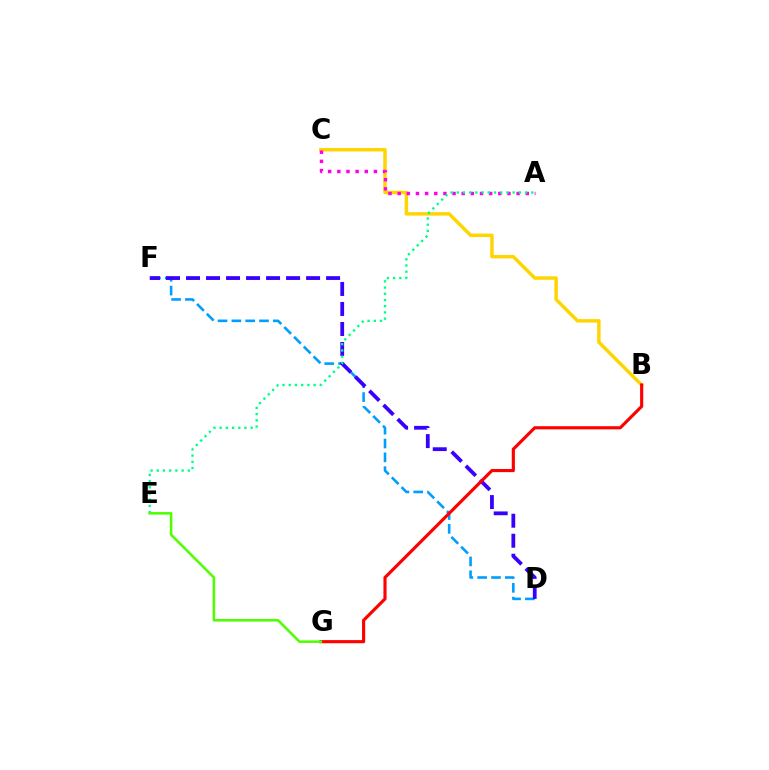{('B', 'C'): [{'color': '#ffd500', 'line_style': 'solid', 'thickness': 2.49}], ('D', 'F'): [{'color': '#009eff', 'line_style': 'dashed', 'thickness': 1.88}, {'color': '#3700ff', 'line_style': 'dashed', 'thickness': 2.72}], ('A', 'C'): [{'color': '#ff00ed', 'line_style': 'dotted', 'thickness': 2.49}], ('B', 'G'): [{'color': '#ff0000', 'line_style': 'solid', 'thickness': 2.26}], ('A', 'E'): [{'color': '#00ff86', 'line_style': 'dotted', 'thickness': 1.69}], ('E', 'G'): [{'color': '#4fff00', 'line_style': 'solid', 'thickness': 1.83}]}